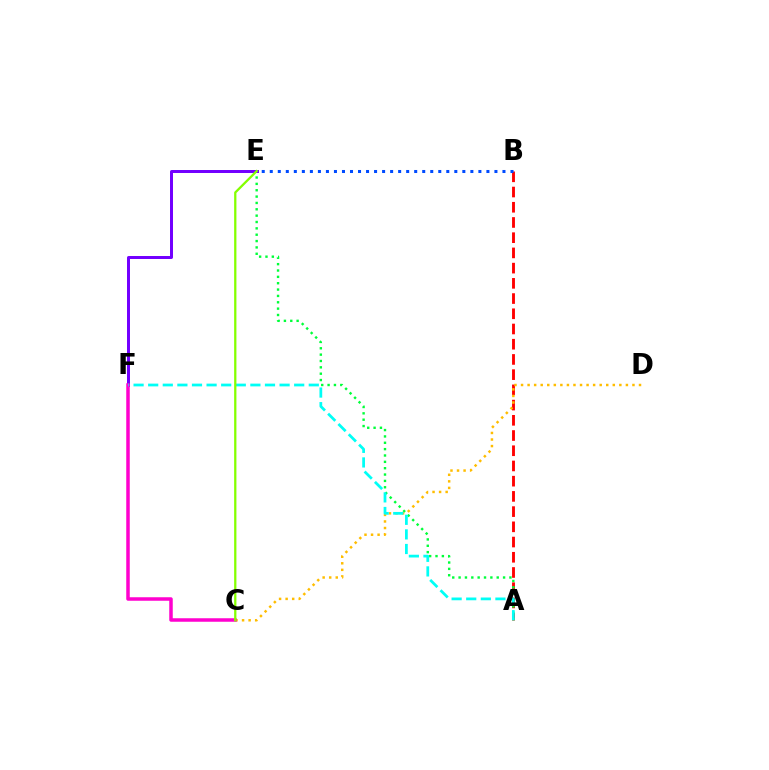{('A', 'B'): [{'color': '#ff0000', 'line_style': 'dashed', 'thickness': 2.07}], ('B', 'E'): [{'color': '#004bff', 'line_style': 'dotted', 'thickness': 2.18}], ('A', 'E'): [{'color': '#00ff39', 'line_style': 'dotted', 'thickness': 1.73}], ('C', 'D'): [{'color': '#ffbd00', 'line_style': 'dotted', 'thickness': 1.78}], ('E', 'F'): [{'color': '#7200ff', 'line_style': 'solid', 'thickness': 2.15}], ('C', 'F'): [{'color': '#ff00cf', 'line_style': 'solid', 'thickness': 2.52}], ('A', 'F'): [{'color': '#00fff6', 'line_style': 'dashed', 'thickness': 1.98}], ('C', 'E'): [{'color': '#84ff00', 'line_style': 'solid', 'thickness': 1.64}]}